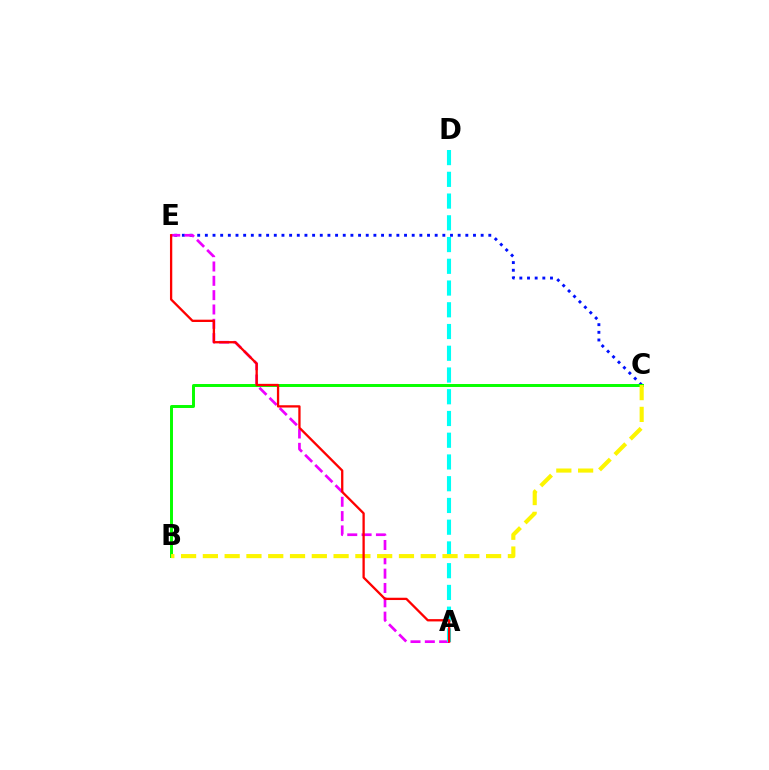{('C', 'E'): [{'color': '#0010ff', 'line_style': 'dotted', 'thickness': 2.08}], ('B', 'C'): [{'color': '#08ff00', 'line_style': 'solid', 'thickness': 2.13}, {'color': '#fcf500', 'line_style': 'dashed', 'thickness': 2.96}], ('A', 'E'): [{'color': '#ee00ff', 'line_style': 'dashed', 'thickness': 1.95}, {'color': '#ff0000', 'line_style': 'solid', 'thickness': 1.66}], ('A', 'D'): [{'color': '#00fff6', 'line_style': 'dashed', 'thickness': 2.95}]}